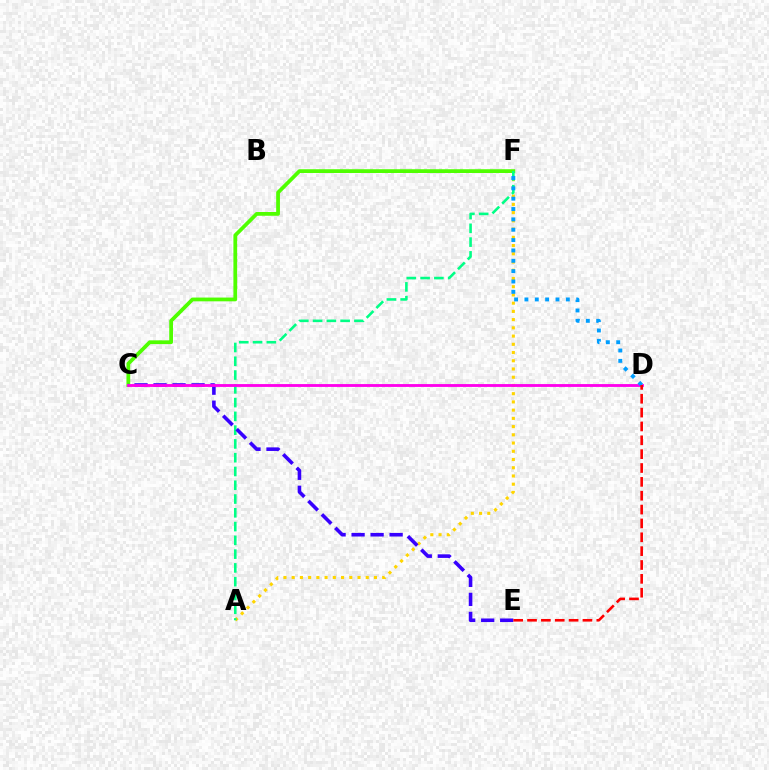{('A', 'F'): [{'color': '#ffd500', 'line_style': 'dotted', 'thickness': 2.24}, {'color': '#00ff86', 'line_style': 'dashed', 'thickness': 1.87}], ('C', 'F'): [{'color': '#4fff00', 'line_style': 'solid', 'thickness': 2.71}], ('C', 'E'): [{'color': '#3700ff', 'line_style': 'dashed', 'thickness': 2.58}], ('C', 'D'): [{'color': '#ff00ed', 'line_style': 'solid', 'thickness': 2.05}], ('D', 'F'): [{'color': '#009eff', 'line_style': 'dotted', 'thickness': 2.81}], ('D', 'E'): [{'color': '#ff0000', 'line_style': 'dashed', 'thickness': 1.88}]}